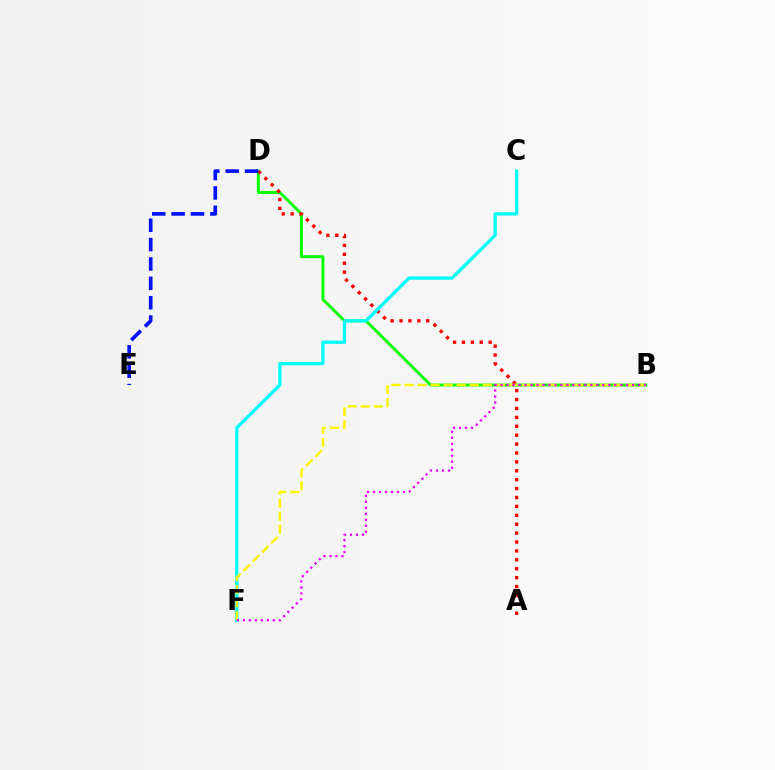{('B', 'D'): [{'color': '#08ff00', 'line_style': 'solid', 'thickness': 2.12}], ('A', 'D'): [{'color': '#ff0000', 'line_style': 'dotted', 'thickness': 2.42}], ('C', 'F'): [{'color': '#00fff6', 'line_style': 'solid', 'thickness': 2.38}], ('B', 'F'): [{'color': '#fcf500', 'line_style': 'dashed', 'thickness': 1.77}, {'color': '#ee00ff', 'line_style': 'dotted', 'thickness': 1.63}], ('D', 'E'): [{'color': '#0010ff', 'line_style': 'dashed', 'thickness': 2.63}]}